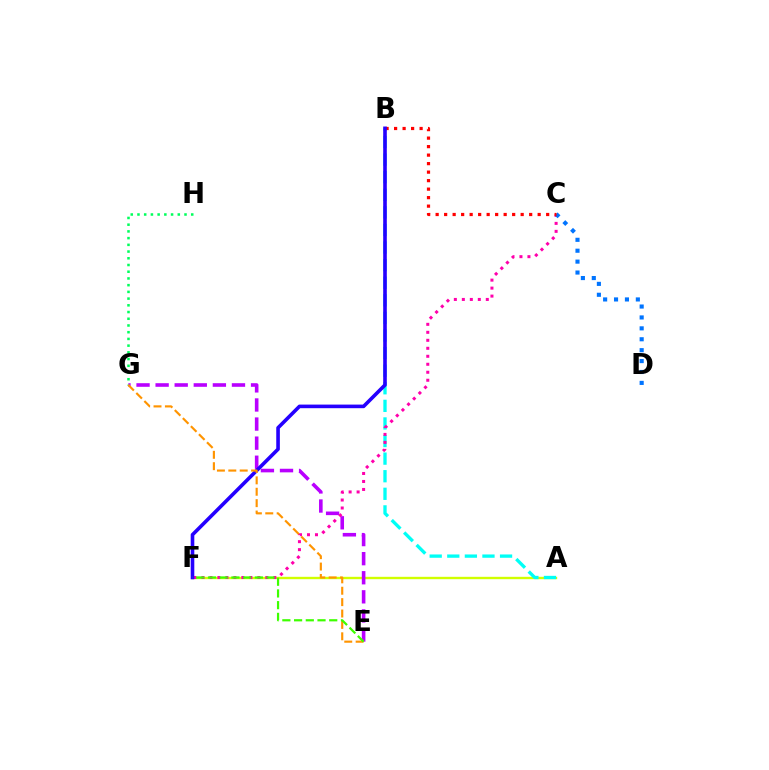{('A', 'F'): [{'color': '#d1ff00', 'line_style': 'solid', 'thickness': 1.71}], ('E', 'G'): [{'color': '#b900ff', 'line_style': 'dashed', 'thickness': 2.59}, {'color': '#ff9400', 'line_style': 'dashed', 'thickness': 1.55}], ('A', 'B'): [{'color': '#00fff6', 'line_style': 'dashed', 'thickness': 2.39}], ('G', 'H'): [{'color': '#00ff5c', 'line_style': 'dotted', 'thickness': 1.83}], ('C', 'F'): [{'color': '#ff00ac', 'line_style': 'dotted', 'thickness': 2.17}], ('C', 'D'): [{'color': '#0074ff', 'line_style': 'dotted', 'thickness': 2.96}], ('B', 'C'): [{'color': '#ff0000', 'line_style': 'dotted', 'thickness': 2.31}], ('B', 'F'): [{'color': '#2500ff', 'line_style': 'solid', 'thickness': 2.6}], ('E', 'F'): [{'color': '#3dff00', 'line_style': 'dashed', 'thickness': 1.59}]}